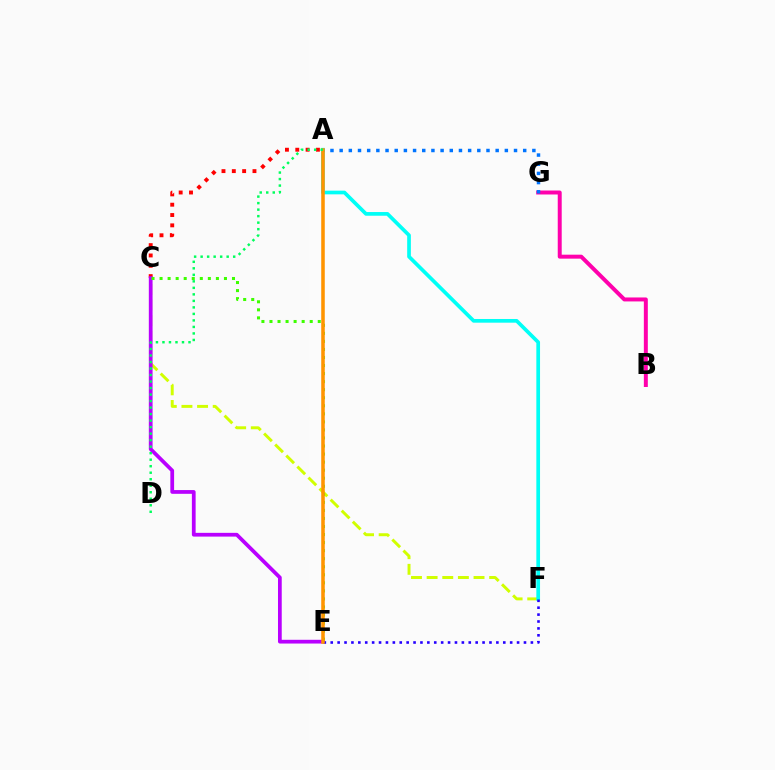{('C', 'F'): [{'color': '#d1ff00', 'line_style': 'dashed', 'thickness': 2.12}], ('A', 'C'): [{'color': '#ff0000', 'line_style': 'dotted', 'thickness': 2.81}], ('C', 'E'): [{'color': '#b900ff', 'line_style': 'solid', 'thickness': 2.7}, {'color': '#3dff00', 'line_style': 'dotted', 'thickness': 2.19}], ('B', 'G'): [{'color': '#ff00ac', 'line_style': 'solid', 'thickness': 2.86}], ('A', 'F'): [{'color': '#00fff6', 'line_style': 'solid', 'thickness': 2.66}], ('A', 'G'): [{'color': '#0074ff', 'line_style': 'dotted', 'thickness': 2.49}], ('E', 'F'): [{'color': '#2500ff', 'line_style': 'dotted', 'thickness': 1.88}], ('A', 'E'): [{'color': '#ff9400', 'line_style': 'solid', 'thickness': 2.55}], ('A', 'D'): [{'color': '#00ff5c', 'line_style': 'dotted', 'thickness': 1.77}]}